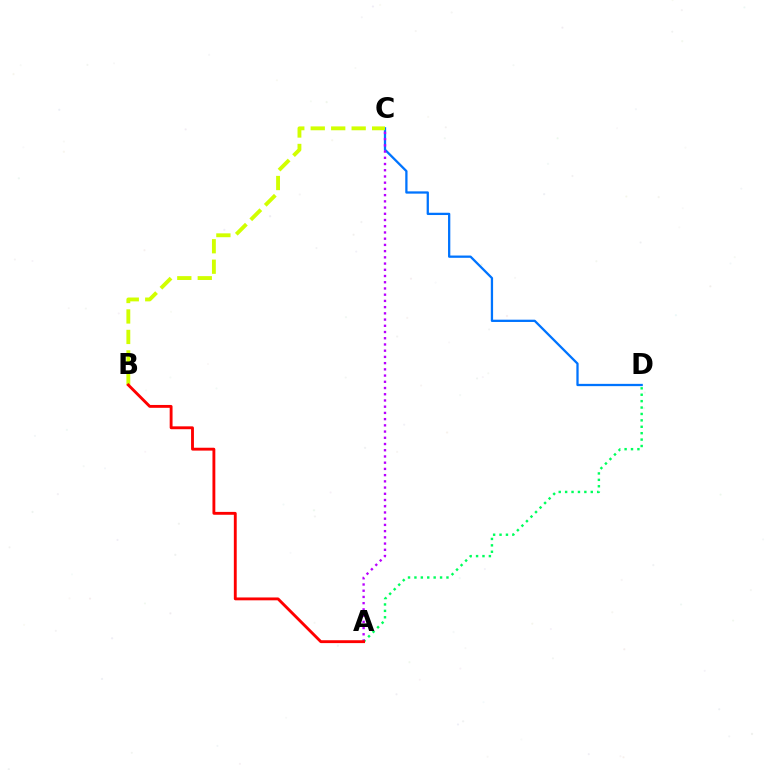{('A', 'D'): [{'color': '#00ff5c', 'line_style': 'dotted', 'thickness': 1.74}], ('C', 'D'): [{'color': '#0074ff', 'line_style': 'solid', 'thickness': 1.64}], ('A', 'C'): [{'color': '#b900ff', 'line_style': 'dotted', 'thickness': 1.69}], ('B', 'C'): [{'color': '#d1ff00', 'line_style': 'dashed', 'thickness': 2.78}], ('A', 'B'): [{'color': '#ff0000', 'line_style': 'solid', 'thickness': 2.06}]}